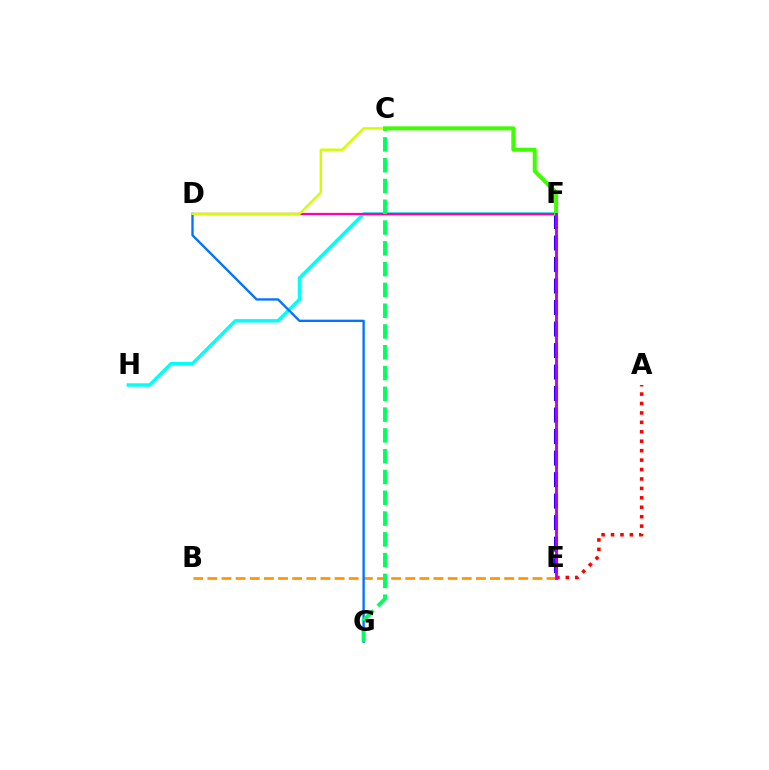{('B', 'E'): [{'color': '#ff9400', 'line_style': 'dashed', 'thickness': 1.92}], ('F', 'H'): [{'color': '#00fff6', 'line_style': 'solid', 'thickness': 2.47}], ('D', 'F'): [{'color': '#ff00ac', 'line_style': 'solid', 'thickness': 1.63}], ('E', 'F'): [{'color': '#2500ff', 'line_style': 'dashed', 'thickness': 2.92}, {'color': '#b900ff', 'line_style': 'solid', 'thickness': 2.07}], ('A', 'E'): [{'color': '#ff0000', 'line_style': 'dotted', 'thickness': 2.56}], ('D', 'G'): [{'color': '#0074ff', 'line_style': 'solid', 'thickness': 1.69}], ('C', 'D'): [{'color': '#d1ff00', 'line_style': 'solid', 'thickness': 1.72}], ('C', 'G'): [{'color': '#00ff5c', 'line_style': 'dashed', 'thickness': 2.82}], ('C', 'F'): [{'color': '#3dff00', 'line_style': 'solid', 'thickness': 2.89}]}